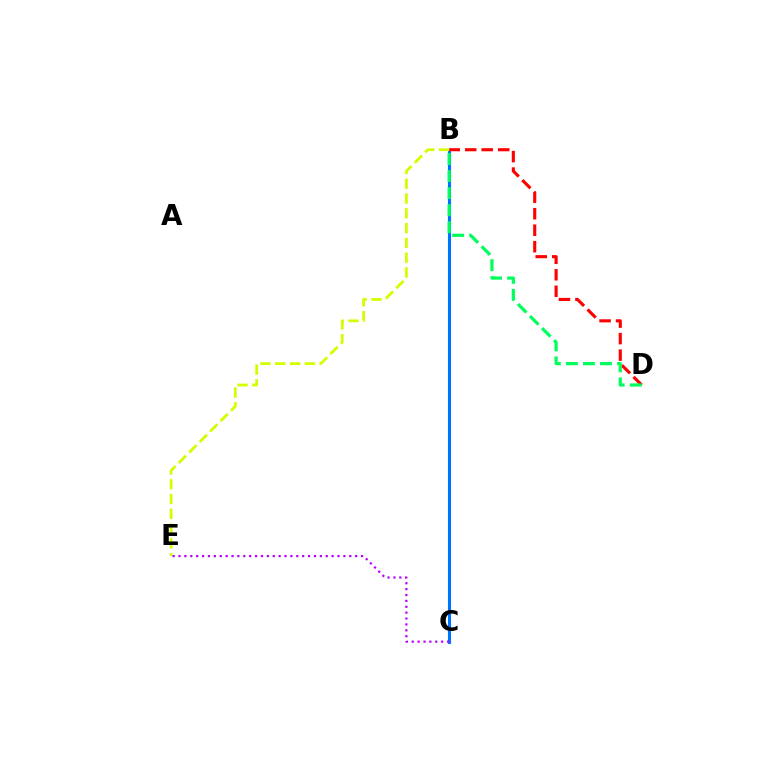{('B', 'C'): [{'color': '#0074ff', 'line_style': 'solid', 'thickness': 2.24}], ('B', 'D'): [{'color': '#ff0000', 'line_style': 'dashed', 'thickness': 2.24}, {'color': '#00ff5c', 'line_style': 'dashed', 'thickness': 2.31}], ('B', 'E'): [{'color': '#d1ff00', 'line_style': 'dashed', 'thickness': 2.01}], ('C', 'E'): [{'color': '#b900ff', 'line_style': 'dotted', 'thickness': 1.6}]}